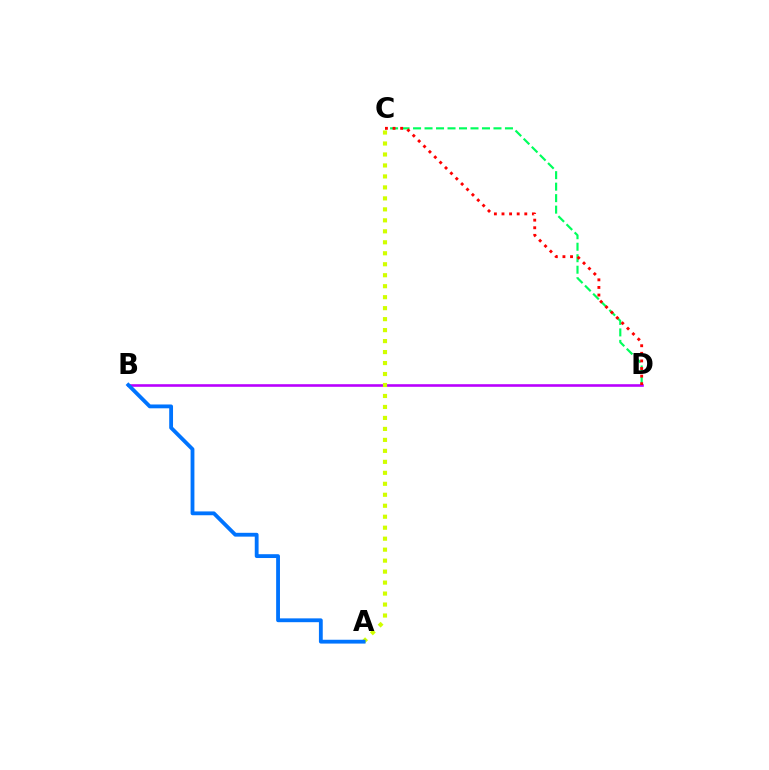{('C', 'D'): [{'color': '#00ff5c', 'line_style': 'dashed', 'thickness': 1.56}, {'color': '#ff0000', 'line_style': 'dotted', 'thickness': 2.06}], ('B', 'D'): [{'color': '#b900ff', 'line_style': 'solid', 'thickness': 1.88}], ('A', 'C'): [{'color': '#d1ff00', 'line_style': 'dotted', 'thickness': 2.98}], ('A', 'B'): [{'color': '#0074ff', 'line_style': 'solid', 'thickness': 2.75}]}